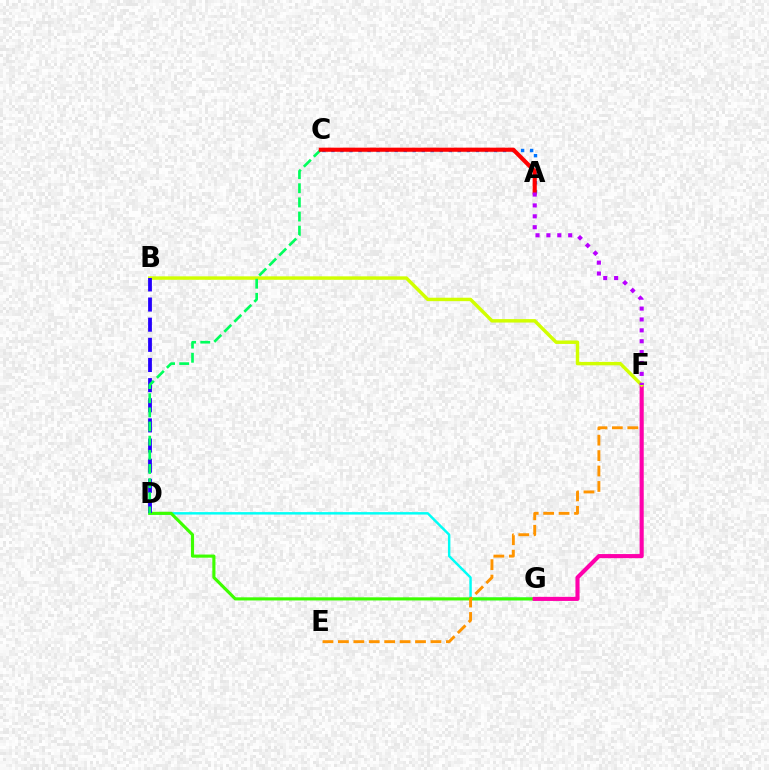{('D', 'G'): [{'color': '#00fff6', 'line_style': 'solid', 'thickness': 1.77}, {'color': '#3dff00', 'line_style': 'solid', 'thickness': 2.25}], ('E', 'F'): [{'color': '#ff9400', 'line_style': 'dashed', 'thickness': 2.1}], ('F', 'G'): [{'color': '#ff00ac', 'line_style': 'solid', 'thickness': 2.96}], ('A', 'C'): [{'color': '#0074ff', 'line_style': 'dotted', 'thickness': 2.45}, {'color': '#ff0000', 'line_style': 'solid', 'thickness': 2.97}], ('B', 'F'): [{'color': '#d1ff00', 'line_style': 'solid', 'thickness': 2.47}], ('B', 'D'): [{'color': '#2500ff', 'line_style': 'dashed', 'thickness': 2.74}], ('C', 'D'): [{'color': '#00ff5c', 'line_style': 'dashed', 'thickness': 1.92}], ('A', 'F'): [{'color': '#b900ff', 'line_style': 'dotted', 'thickness': 2.96}]}